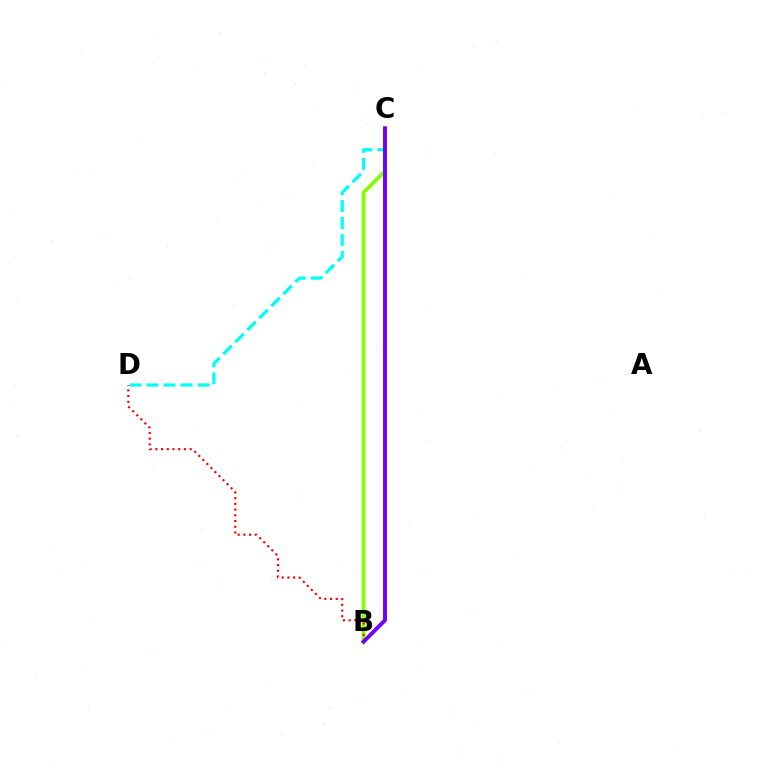{('C', 'D'): [{'color': '#00fff6', 'line_style': 'dashed', 'thickness': 2.31}], ('B', 'C'): [{'color': '#84ff00', 'line_style': 'solid', 'thickness': 2.75}, {'color': '#7200ff', 'line_style': 'solid', 'thickness': 2.83}], ('B', 'D'): [{'color': '#ff0000', 'line_style': 'dotted', 'thickness': 1.55}]}